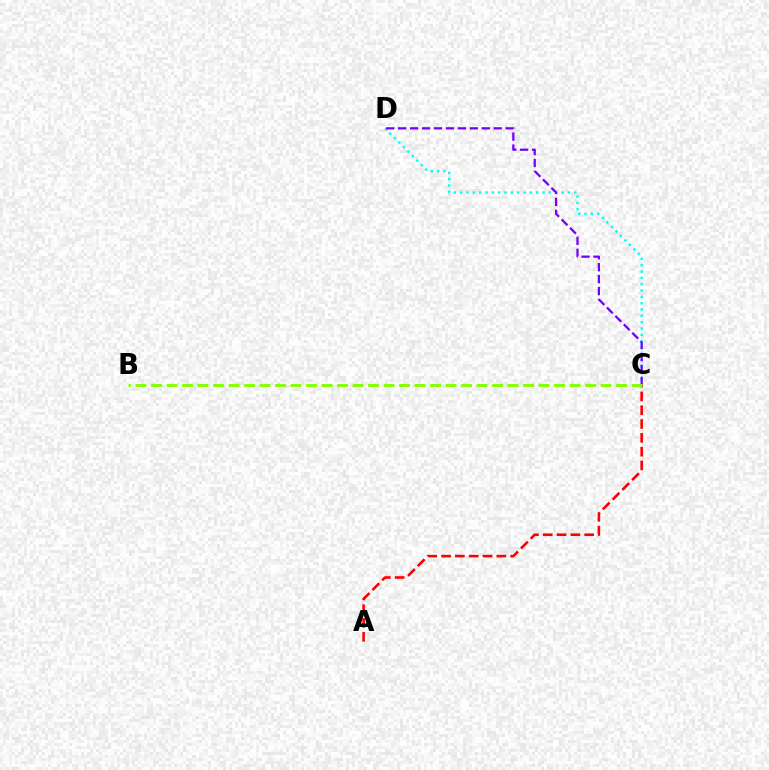{('A', 'C'): [{'color': '#ff0000', 'line_style': 'dashed', 'thickness': 1.88}], ('C', 'D'): [{'color': '#00fff6', 'line_style': 'dotted', 'thickness': 1.72}, {'color': '#7200ff', 'line_style': 'dashed', 'thickness': 1.62}], ('B', 'C'): [{'color': '#84ff00', 'line_style': 'dashed', 'thickness': 2.11}]}